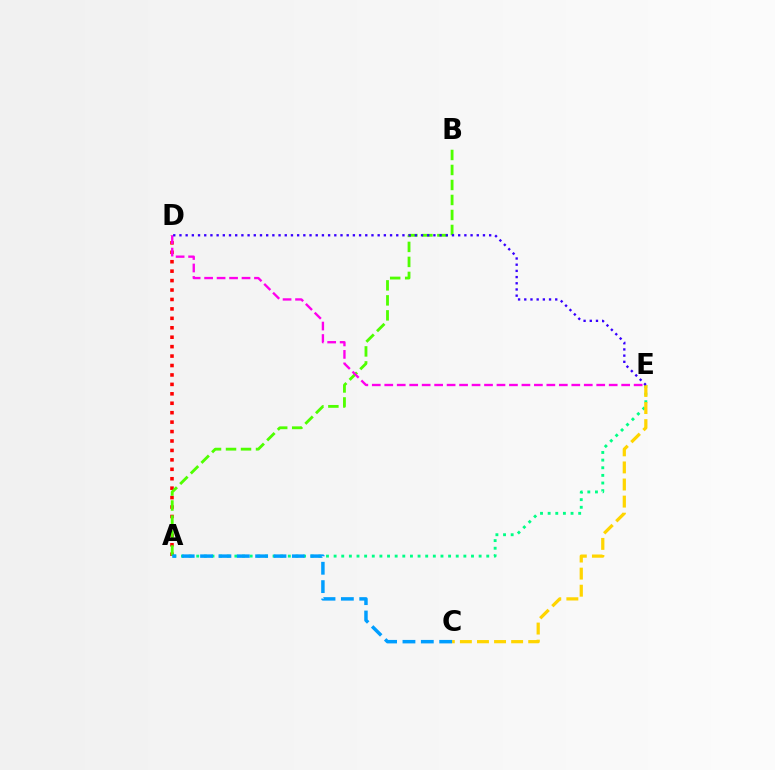{('A', 'E'): [{'color': '#00ff86', 'line_style': 'dotted', 'thickness': 2.07}], ('A', 'D'): [{'color': '#ff0000', 'line_style': 'dotted', 'thickness': 2.56}], ('A', 'B'): [{'color': '#4fff00', 'line_style': 'dashed', 'thickness': 2.04}], ('D', 'E'): [{'color': '#ff00ed', 'line_style': 'dashed', 'thickness': 1.69}, {'color': '#3700ff', 'line_style': 'dotted', 'thickness': 1.68}], ('C', 'E'): [{'color': '#ffd500', 'line_style': 'dashed', 'thickness': 2.32}], ('A', 'C'): [{'color': '#009eff', 'line_style': 'dashed', 'thickness': 2.49}]}